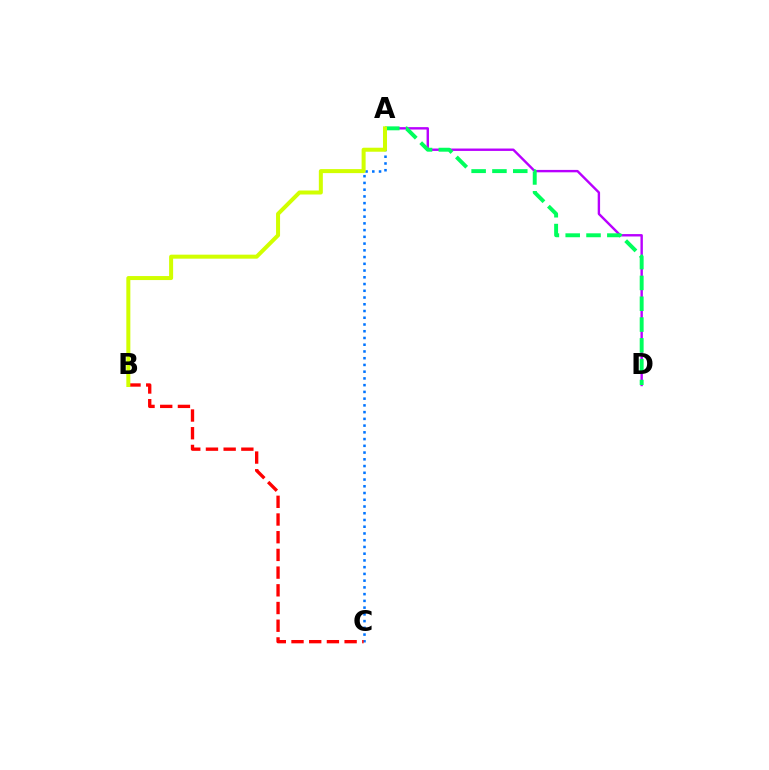{('A', 'C'): [{'color': '#0074ff', 'line_style': 'dotted', 'thickness': 1.83}], ('B', 'C'): [{'color': '#ff0000', 'line_style': 'dashed', 'thickness': 2.4}], ('A', 'D'): [{'color': '#b900ff', 'line_style': 'solid', 'thickness': 1.72}, {'color': '#00ff5c', 'line_style': 'dashed', 'thickness': 2.83}], ('A', 'B'): [{'color': '#d1ff00', 'line_style': 'solid', 'thickness': 2.89}]}